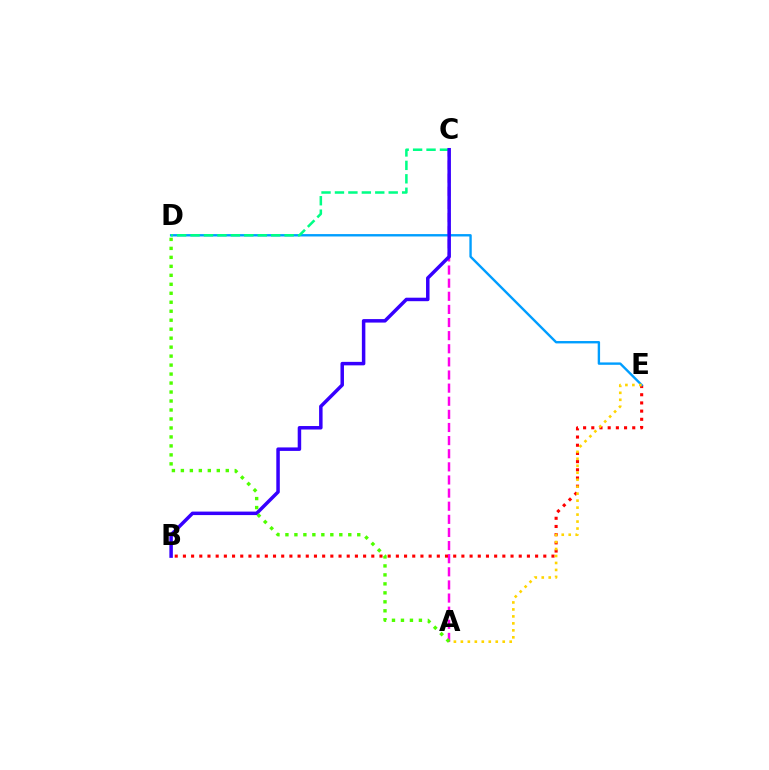{('A', 'C'): [{'color': '#ff00ed', 'line_style': 'dashed', 'thickness': 1.78}], ('B', 'E'): [{'color': '#ff0000', 'line_style': 'dotted', 'thickness': 2.23}], ('D', 'E'): [{'color': '#009eff', 'line_style': 'solid', 'thickness': 1.72}], ('C', 'D'): [{'color': '#00ff86', 'line_style': 'dashed', 'thickness': 1.83}], ('A', 'E'): [{'color': '#ffd500', 'line_style': 'dotted', 'thickness': 1.89}], ('B', 'C'): [{'color': '#3700ff', 'line_style': 'solid', 'thickness': 2.51}], ('A', 'D'): [{'color': '#4fff00', 'line_style': 'dotted', 'thickness': 2.44}]}